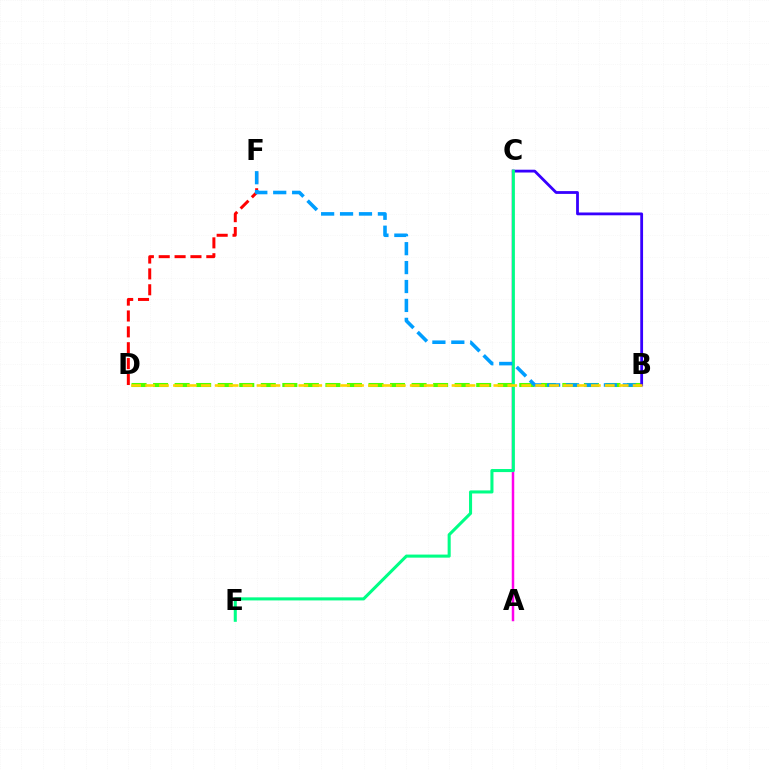{('B', 'D'): [{'color': '#4fff00', 'line_style': 'dashed', 'thickness': 2.93}, {'color': '#ffd500', 'line_style': 'dashed', 'thickness': 1.89}], ('B', 'C'): [{'color': '#3700ff', 'line_style': 'solid', 'thickness': 2.02}], ('D', 'F'): [{'color': '#ff0000', 'line_style': 'dashed', 'thickness': 2.16}], ('A', 'C'): [{'color': '#ff00ed', 'line_style': 'solid', 'thickness': 1.79}], ('C', 'E'): [{'color': '#00ff86', 'line_style': 'solid', 'thickness': 2.21}], ('B', 'F'): [{'color': '#009eff', 'line_style': 'dashed', 'thickness': 2.57}]}